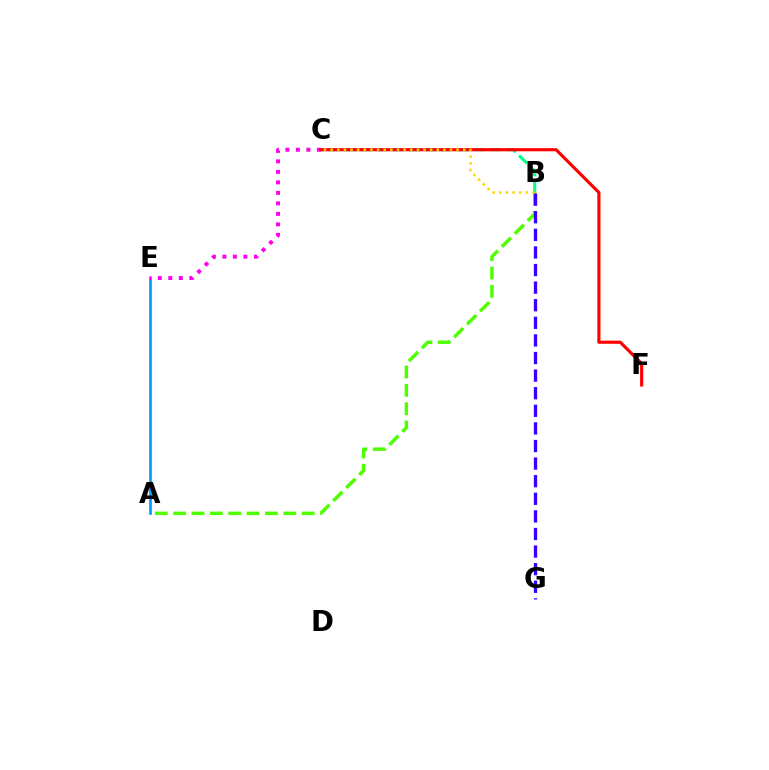{('A', 'E'): [{'color': '#009eff', 'line_style': 'solid', 'thickness': 1.95}], ('C', 'E'): [{'color': '#ff00ed', 'line_style': 'dotted', 'thickness': 2.85}], ('A', 'B'): [{'color': '#4fff00', 'line_style': 'dashed', 'thickness': 2.49}], ('B', 'C'): [{'color': '#00ff86', 'line_style': 'dashed', 'thickness': 2.19}, {'color': '#ffd500', 'line_style': 'dotted', 'thickness': 1.8}], ('C', 'F'): [{'color': '#ff0000', 'line_style': 'solid', 'thickness': 2.25}], ('B', 'G'): [{'color': '#3700ff', 'line_style': 'dashed', 'thickness': 2.39}]}